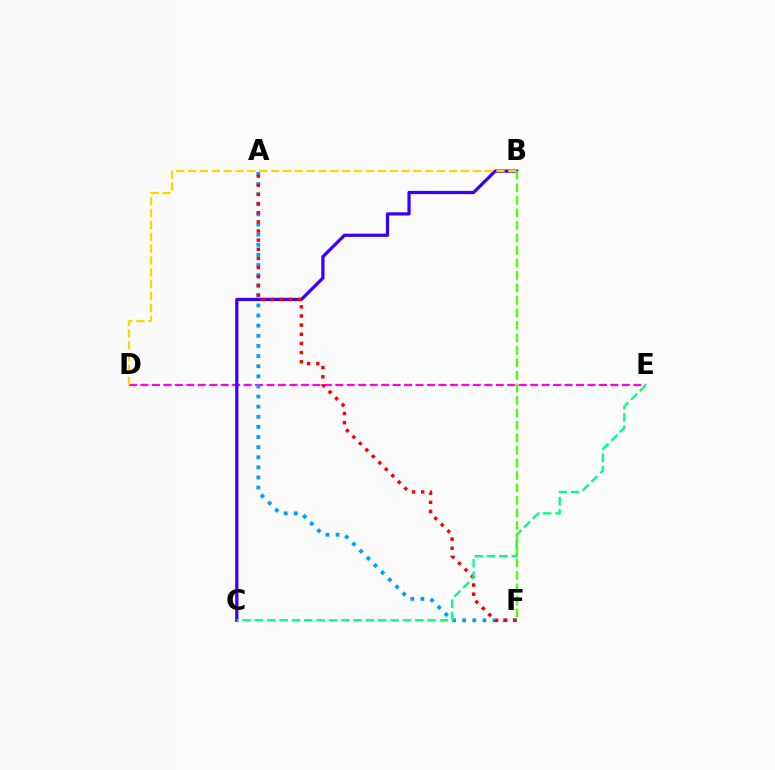{('D', 'E'): [{'color': '#ff00ed', 'line_style': 'dashed', 'thickness': 1.56}], ('B', 'C'): [{'color': '#3700ff', 'line_style': 'solid', 'thickness': 2.33}], ('A', 'F'): [{'color': '#009eff', 'line_style': 'dotted', 'thickness': 2.75}, {'color': '#ff0000', 'line_style': 'dotted', 'thickness': 2.48}], ('C', 'E'): [{'color': '#00ff86', 'line_style': 'dashed', 'thickness': 1.68}], ('B', 'D'): [{'color': '#ffd500', 'line_style': 'dashed', 'thickness': 1.61}], ('B', 'F'): [{'color': '#4fff00', 'line_style': 'dashed', 'thickness': 1.7}]}